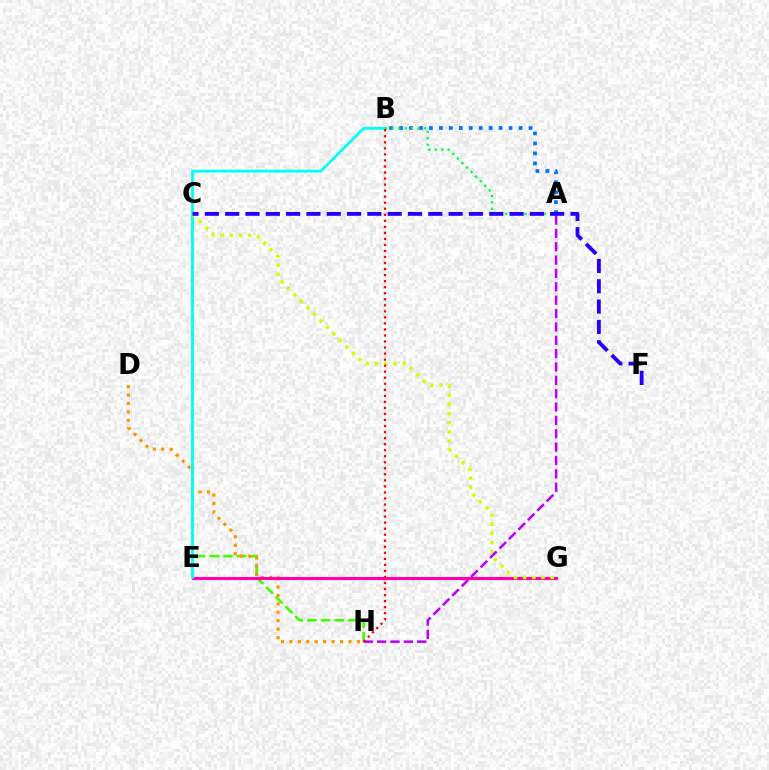{('C', 'H'): [{'color': '#3dff00', 'line_style': 'dashed', 'thickness': 1.86}], ('D', 'H'): [{'color': '#ff9400', 'line_style': 'dotted', 'thickness': 2.29}], ('E', 'G'): [{'color': '#ff00ac', 'line_style': 'solid', 'thickness': 2.23}], ('A', 'B'): [{'color': '#0074ff', 'line_style': 'dotted', 'thickness': 2.71}, {'color': '#00ff5c', 'line_style': 'dotted', 'thickness': 1.75}], ('B', 'E'): [{'color': '#00fff6', 'line_style': 'solid', 'thickness': 2.0}], ('C', 'G'): [{'color': '#d1ff00', 'line_style': 'dotted', 'thickness': 2.49}], ('A', 'H'): [{'color': '#b900ff', 'line_style': 'dashed', 'thickness': 1.81}], ('C', 'F'): [{'color': '#2500ff', 'line_style': 'dashed', 'thickness': 2.76}], ('B', 'H'): [{'color': '#ff0000', 'line_style': 'dotted', 'thickness': 1.64}]}